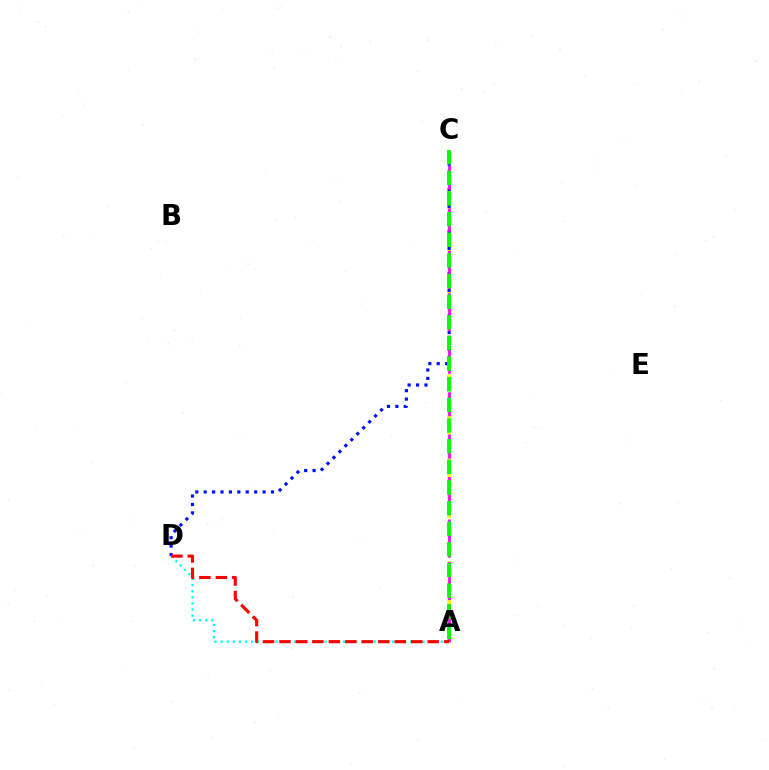{('A', 'C'): [{'color': '#fcf500', 'line_style': 'dashed', 'thickness': 2.54}, {'color': '#ee00ff', 'line_style': 'dashed', 'thickness': 1.92}, {'color': '#08ff00', 'line_style': 'dashed', 'thickness': 2.8}], ('C', 'D'): [{'color': '#0010ff', 'line_style': 'dotted', 'thickness': 2.29}], ('A', 'D'): [{'color': '#00fff6', 'line_style': 'dotted', 'thickness': 1.66}, {'color': '#ff0000', 'line_style': 'dashed', 'thickness': 2.24}]}